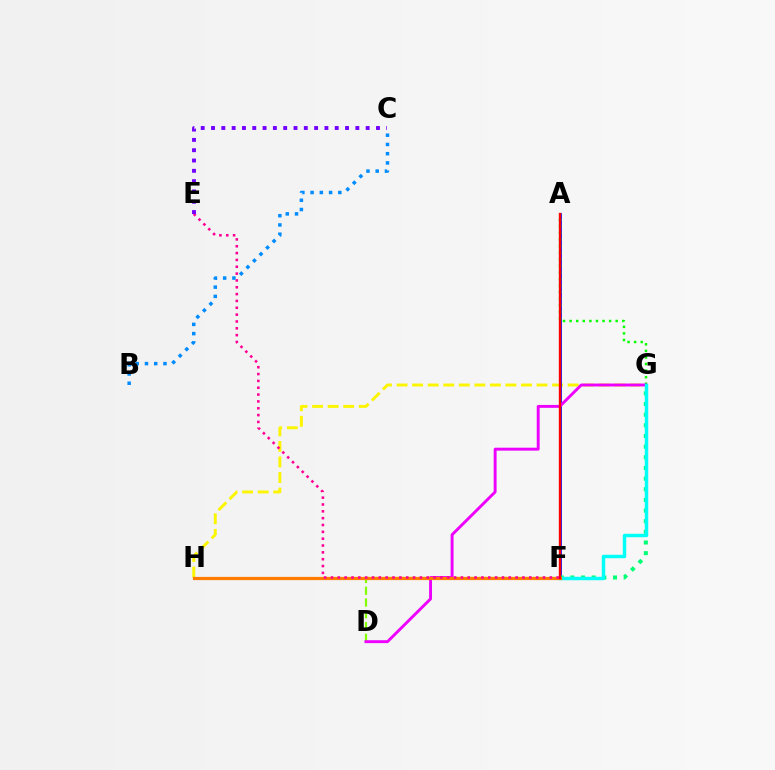{('D', 'F'): [{'color': '#84ff00', 'line_style': 'dashed', 'thickness': 1.6}], ('G', 'H'): [{'color': '#fcf500', 'line_style': 'dashed', 'thickness': 2.11}], ('A', 'F'): [{'color': '#0010ff', 'line_style': 'solid', 'thickness': 1.98}, {'color': '#ff0000', 'line_style': 'solid', 'thickness': 1.69}], ('A', 'G'): [{'color': '#08ff00', 'line_style': 'dotted', 'thickness': 1.79}], ('D', 'G'): [{'color': '#ee00ff', 'line_style': 'solid', 'thickness': 2.1}], ('F', 'G'): [{'color': '#00ff74', 'line_style': 'dotted', 'thickness': 2.89}, {'color': '#00fff6', 'line_style': 'solid', 'thickness': 2.47}], ('F', 'H'): [{'color': '#ff7c00', 'line_style': 'solid', 'thickness': 2.32}], ('E', 'F'): [{'color': '#ff0094', 'line_style': 'dotted', 'thickness': 1.86}], ('B', 'C'): [{'color': '#008cff', 'line_style': 'dotted', 'thickness': 2.51}], ('C', 'E'): [{'color': '#7200ff', 'line_style': 'dotted', 'thickness': 2.8}]}